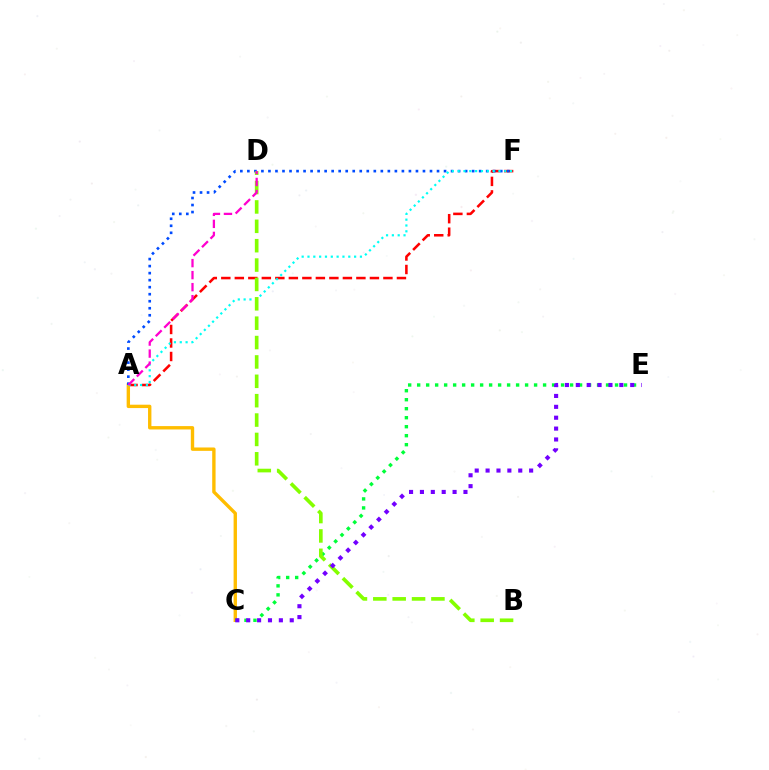{('A', 'F'): [{'color': '#ff0000', 'line_style': 'dashed', 'thickness': 1.84}, {'color': '#004bff', 'line_style': 'dotted', 'thickness': 1.91}, {'color': '#00fff6', 'line_style': 'dotted', 'thickness': 1.58}], ('A', 'C'): [{'color': '#ffbd00', 'line_style': 'solid', 'thickness': 2.43}], ('C', 'E'): [{'color': '#00ff39', 'line_style': 'dotted', 'thickness': 2.44}, {'color': '#7200ff', 'line_style': 'dotted', 'thickness': 2.96}], ('B', 'D'): [{'color': '#84ff00', 'line_style': 'dashed', 'thickness': 2.63}], ('A', 'D'): [{'color': '#ff00cf', 'line_style': 'dashed', 'thickness': 1.63}]}